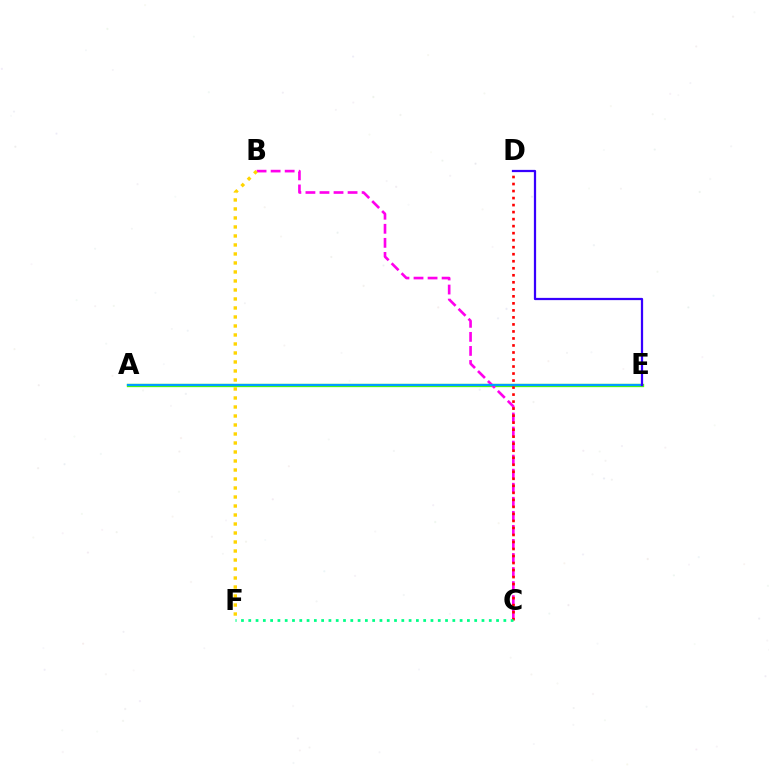{('A', 'E'): [{'color': '#4fff00', 'line_style': 'solid', 'thickness': 2.39}, {'color': '#009eff', 'line_style': 'solid', 'thickness': 1.59}], ('B', 'C'): [{'color': '#ff00ed', 'line_style': 'dashed', 'thickness': 1.91}], ('C', 'D'): [{'color': '#ff0000', 'line_style': 'dotted', 'thickness': 1.91}], ('D', 'E'): [{'color': '#3700ff', 'line_style': 'solid', 'thickness': 1.61}], ('C', 'F'): [{'color': '#00ff86', 'line_style': 'dotted', 'thickness': 1.98}], ('B', 'F'): [{'color': '#ffd500', 'line_style': 'dotted', 'thickness': 2.45}]}